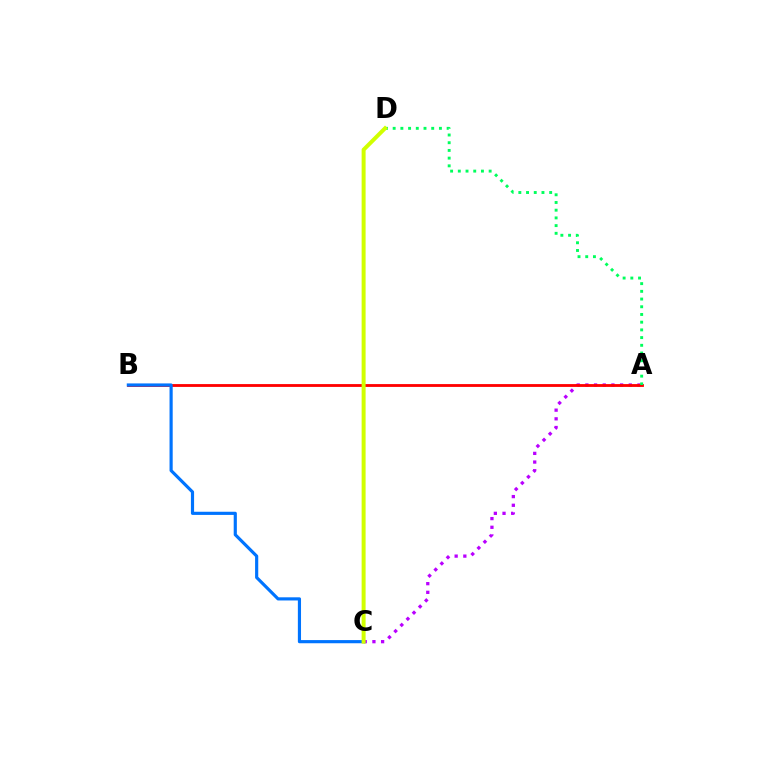{('A', 'C'): [{'color': '#b900ff', 'line_style': 'dotted', 'thickness': 2.36}], ('A', 'B'): [{'color': '#ff0000', 'line_style': 'solid', 'thickness': 2.03}], ('A', 'D'): [{'color': '#00ff5c', 'line_style': 'dotted', 'thickness': 2.09}], ('B', 'C'): [{'color': '#0074ff', 'line_style': 'solid', 'thickness': 2.28}], ('C', 'D'): [{'color': '#d1ff00', 'line_style': 'solid', 'thickness': 2.86}]}